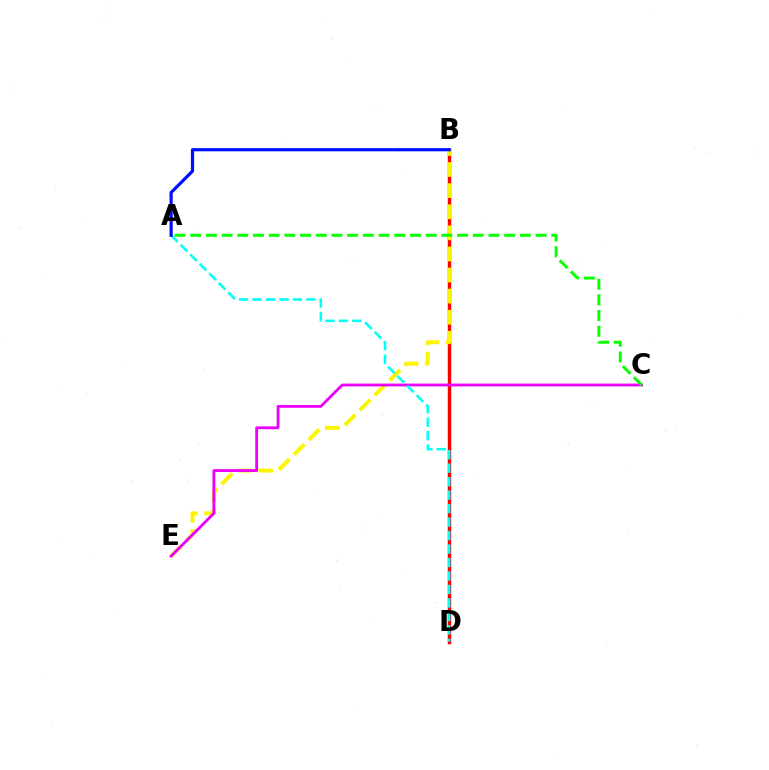{('B', 'D'): [{'color': '#ff0000', 'line_style': 'solid', 'thickness': 2.47}], ('B', 'E'): [{'color': '#fcf500', 'line_style': 'dashed', 'thickness': 2.87}], ('C', 'E'): [{'color': '#ee00ff', 'line_style': 'solid', 'thickness': 2.04}], ('A', 'D'): [{'color': '#00fff6', 'line_style': 'dashed', 'thickness': 1.83}], ('A', 'C'): [{'color': '#08ff00', 'line_style': 'dashed', 'thickness': 2.13}], ('A', 'B'): [{'color': '#0010ff', 'line_style': 'solid', 'thickness': 2.3}]}